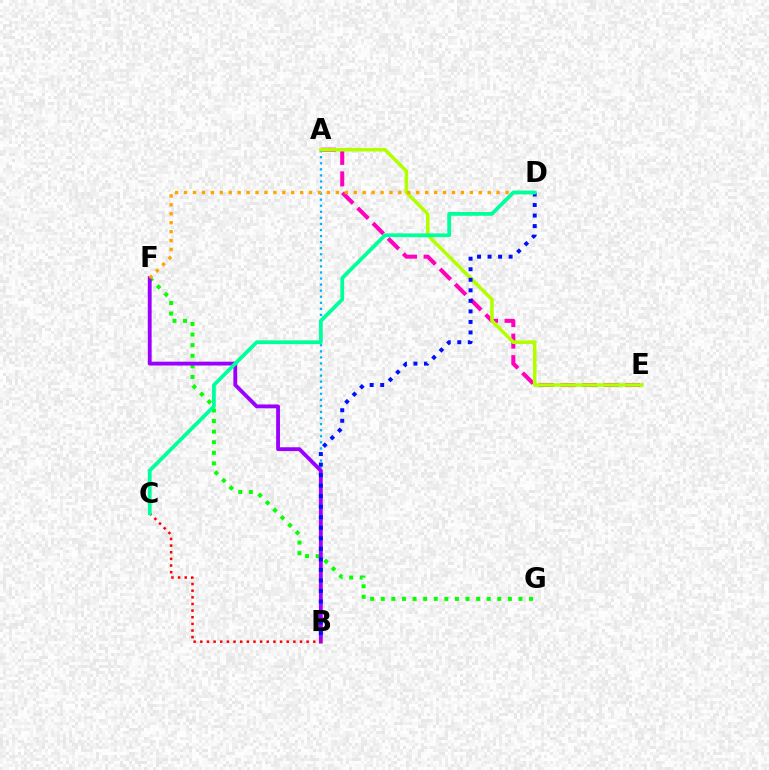{('A', 'E'): [{'color': '#ff00bd', 'line_style': 'dashed', 'thickness': 2.92}, {'color': '#b3ff00', 'line_style': 'solid', 'thickness': 2.56}], ('F', 'G'): [{'color': '#08ff00', 'line_style': 'dotted', 'thickness': 2.88}], ('A', 'B'): [{'color': '#00b5ff', 'line_style': 'dotted', 'thickness': 1.65}], ('B', 'F'): [{'color': '#9b00ff', 'line_style': 'solid', 'thickness': 2.76}], ('B', 'D'): [{'color': '#0010ff', 'line_style': 'dotted', 'thickness': 2.86}], ('B', 'C'): [{'color': '#ff0000', 'line_style': 'dotted', 'thickness': 1.81}], ('D', 'F'): [{'color': '#ffa500', 'line_style': 'dotted', 'thickness': 2.43}], ('C', 'D'): [{'color': '#00ff9d', 'line_style': 'solid', 'thickness': 2.72}]}